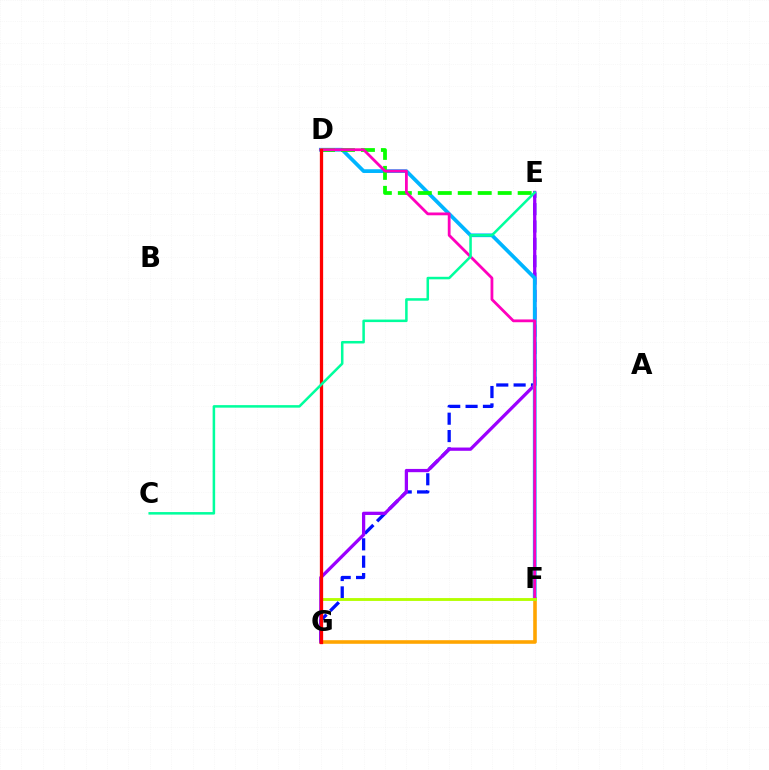{('E', 'G'): [{'color': '#0010ff', 'line_style': 'dashed', 'thickness': 2.36}, {'color': '#9b00ff', 'line_style': 'solid', 'thickness': 2.35}], ('F', 'G'): [{'color': '#ffa500', 'line_style': 'solid', 'thickness': 2.59}, {'color': '#b3ff00', 'line_style': 'solid', 'thickness': 2.06}], ('D', 'F'): [{'color': '#00b5ff', 'line_style': 'solid', 'thickness': 2.69}, {'color': '#ff00bd', 'line_style': 'solid', 'thickness': 2.01}], ('D', 'E'): [{'color': '#08ff00', 'line_style': 'dashed', 'thickness': 2.71}], ('D', 'G'): [{'color': '#ff0000', 'line_style': 'solid', 'thickness': 2.36}], ('C', 'E'): [{'color': '#00ff9d', 'line_style': 'solid', 'thickness': 1.82}]}